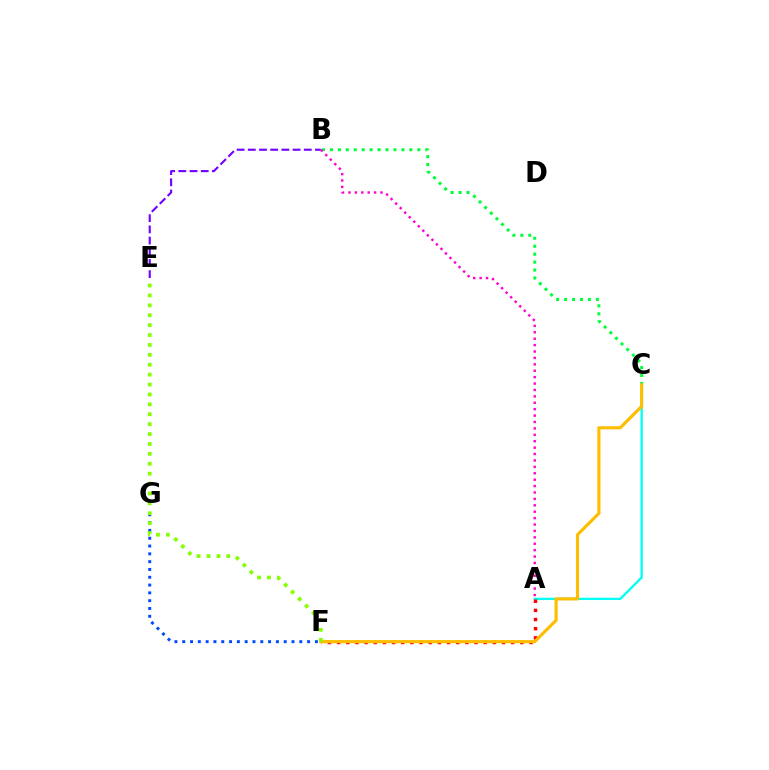{('A', 'C'): [{'color': '#00fff6', 'line_style': 'solid', 'thickness': 1.66}], ('A', 'F'): [{'color': '#ff0000', 'line_style': 'dotted', 'thickness': 2.49}], ('B', 'C'): [{'color': '#00ff39', 'line_style': 'dotted', 'thickness': 2.16}], ('B', 'E'): [{'color': '#7200ff', 'line_style': 'dashed', 'thickness': 1.52}], ('A', 'B'): [{'color': '#ff00cf', 'line_style': 'dotted', 'thickness': 1.74}], ('C', 'F'): [{'color': '#ffbd00', 'line_style': 'solid', 'thickness': 2.26}], ('F', 'G'): [{'color': '#004bff', 'line_style': 'dotted', 'thickness': 2.12}], ('E', 'F'): [{'color': '#84ff00', 'line_style': 'dotted', 'thickness': 2.69}]}